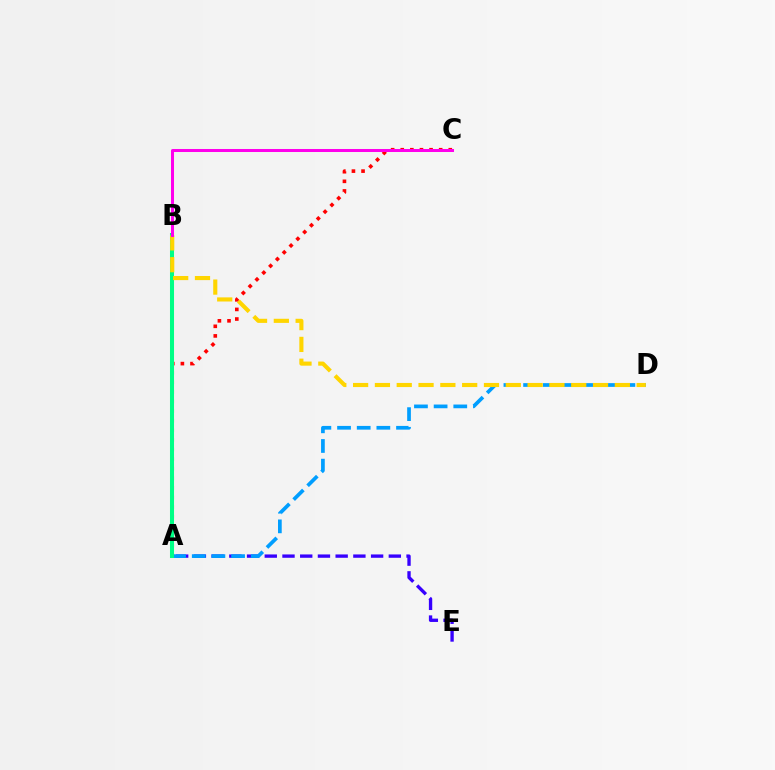{('A', 'E'): [{'color': '#3700ff', 'line_style': 'dashed', 'thickness': 2.41}], ('A', 'D'): [{'color': '#009eff', 'line_style': 'dashed', 'thickness': 2.67}], ('A', 'B'): [{'color': '#4fff00', 'line_style': 'dotted', 'thickness': 1.96}, {'color': '#00ff86', 'line_style': 'solid', 'thickness': 2.91}], ('A', 'C'): [{'color': '#ff0000', 'line_style': 'dotted', 'thickness': 2.61}], ('B', 'D'): [{'color': '#ffd500', 'line_style': 'dashed', 'thickness': 2.96}], ('B', 'C'): [{'color': '#ff00ed', 'line_style': 'solid', 'thickness': 2.17}]}